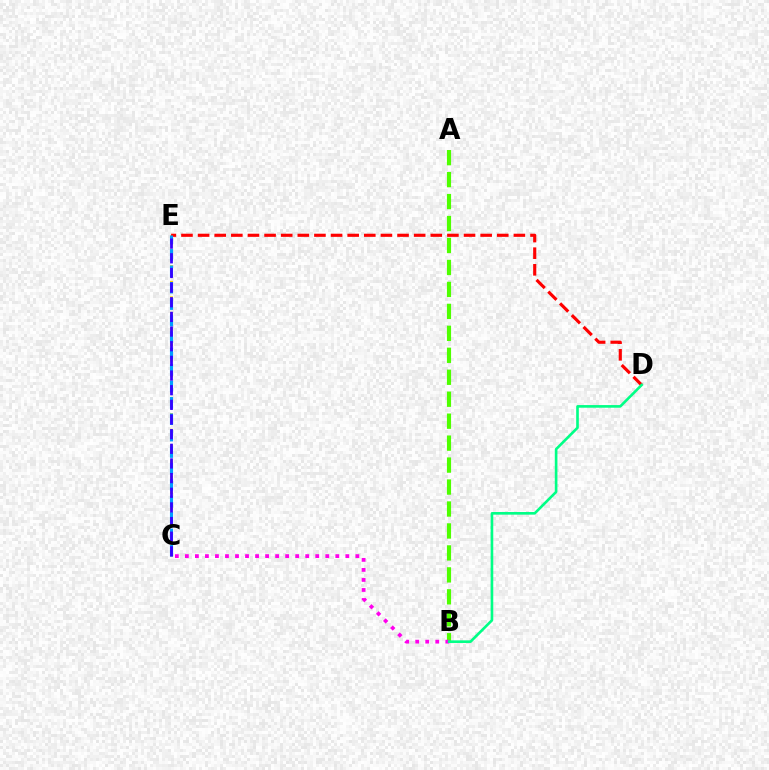{('C', 'E'): [{'color': '#ffd500', 'line_style': 'dotted', 'thickness': 2.12}, {'color': '#009eff', 'line_style': 'dashed', 'thickness': 2.23}, {'color': '#3700ff', 'line_style': 'dashed', 'thickness': 1.99}], ('D', 'E'): [{'color': '#ff0000', 'line_style': 'dashed', 'thickness': 2.26}], ('A', 'B'): [{'color': '#4fff00', 'line_style': 'dashed', 'thickness': 2.98}], ('B', 'C'): [{'color': '#ff00ed', 'line_style': 'dotted', 'thickness': 2.72}], ('B', 'D'): [{'color': '#00ff86', 'line_style': 'solid', 'thickness': 1.9}]}